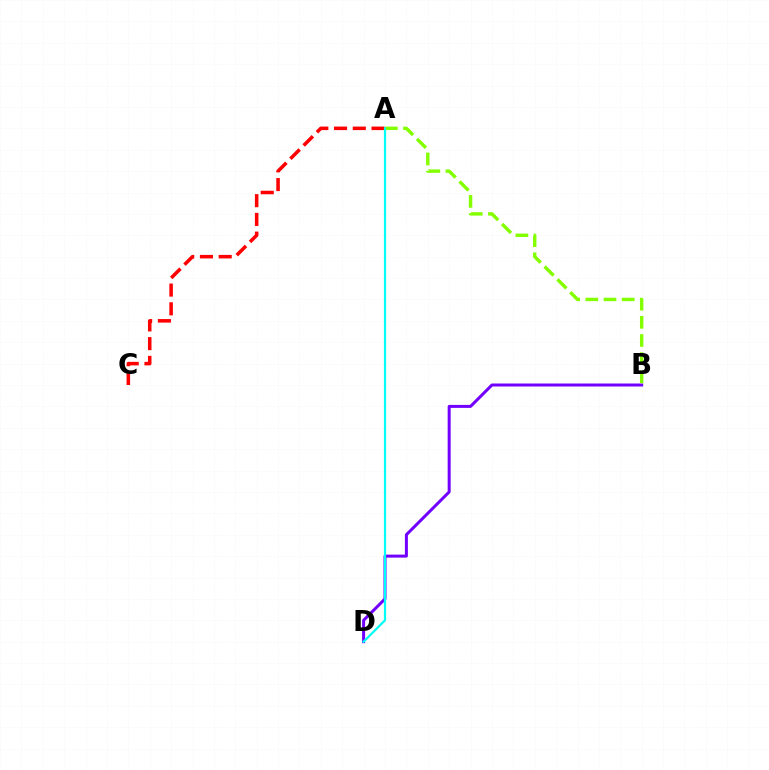{('B', 'D'): [{'color': '#7200ff', 'line_style': 'solid', 'thickness': 2.16}], ('A', 'B'): [{'color': '#84ff00', 'line_style': 'dashed', 'thickness': 2.47}], ('A', 'C'): [{'color': '#ff0000', 'line_style': 'dashed', 'thickness': 2.55}], ('A', 'D'): [{'color': '#00fff6', 'line_style': 'solid', 'thickness': 1.59}]}